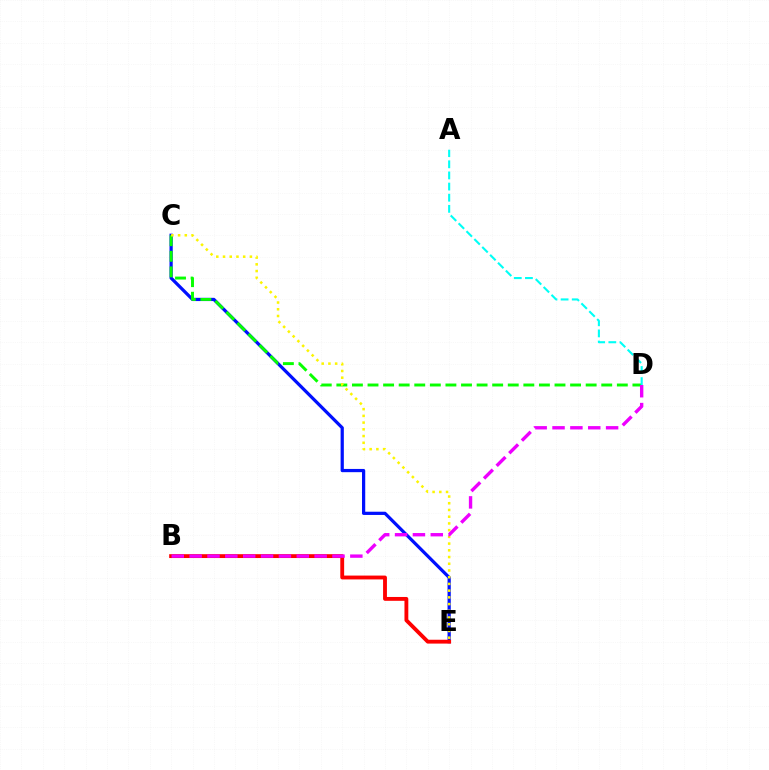{('C', 'E'): [{'color': '#0010ff', 'line_style': 'solid', 'thickness': 2.32}, {'color': '#fcf500', 'line_style': 'dotted', 'thickness': 1.83}], ('C', 'D'): [{'color': '#08ff00', 'line_style': 'dashed', 'thickness': 2.12}], ('B', 'E'): [{'color': '#ff0000', 'line_style': 'solid', 'thickness': 2.77}], ('B', 'D'): [{'color': '#ee00ff', 'line_style': 'dashed', 'thickness': 2.43}], ('A', 'D'): [{'color': '#00fff6', 'line_style': 'dashed', 'thickness': 1.51}]}